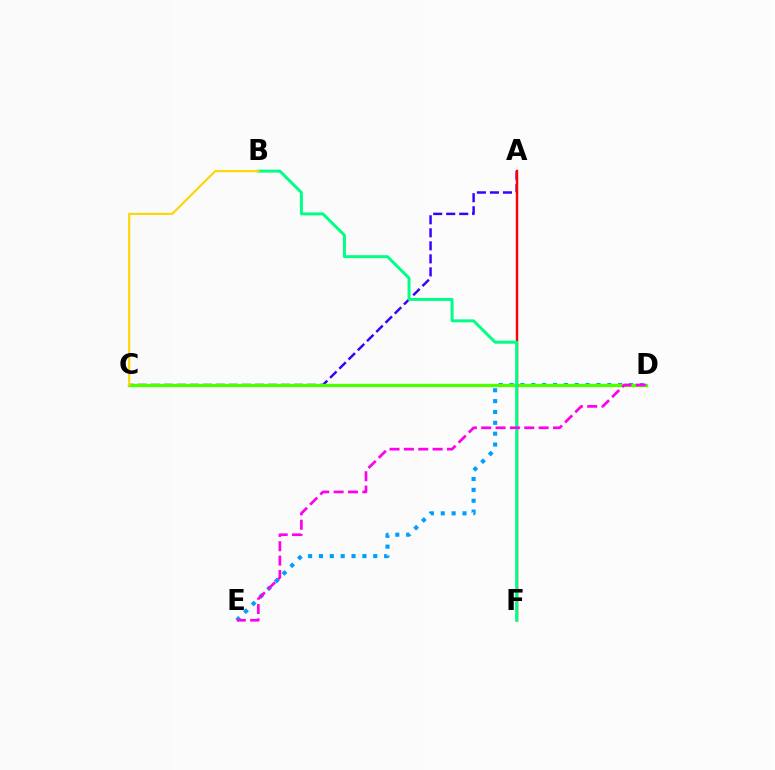{('A', 'C'): [{'color': '#3700ff', 'line_style': 'dashed', 'thickness': 1.77}], ('D', 'E'): [{'color': '#009eff', 'line_style': 'dotted', 'thickness': 2.95}, {'color': '#ff00ed', 'line_style': 'dashed', 'thickness': 1.95}], ('C', 'D'): [{'color': '#4fff00', 'line_style': 'solid', 'thickness': 2.39}], ('A', 'F'): [{'color': '#ff0000', 'line_style': 'solid', 'thickness': 1.76}], ('B', 'F'): [{'color': '#00ff86', 'line_style': 'solid', 'thickness': 2.14}], ('B', 'C'): [{'color': '#ffd500', 'line_style': 'solid', 'thickness': 1.51}]}